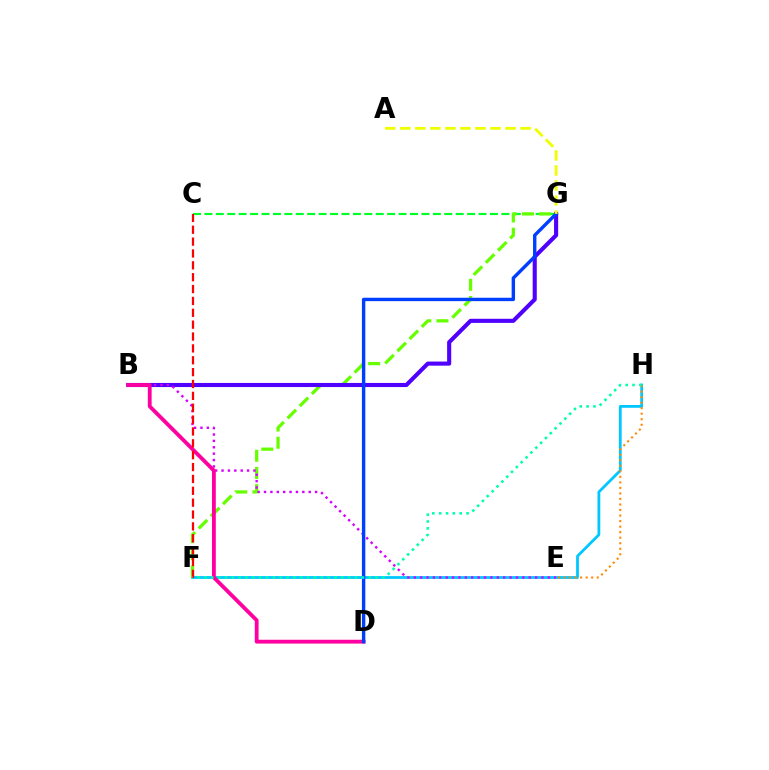{('F', 'H'): [{'color': '#00c7ff', 'line_style': 'solid', 'thickness': 2.0}, {'color': '#00ffaf', 'line_style': 'dotted', 'thickness': 1.86}], ('E', 'H'): [{'color': '#ff8800', 'line_style': 'dotted', 'thickness': 1.5}], ('C', 'G'): [{'color': '#00ff27', 'line_style': 'dashed', 'thickness': 1.55}], ('F', 'G'): [{'color': '#66ff00', 'line_style': 'dashed', 'thickness': 2.34}], ('B', 'G'): [{'color': '#4f00ff', 'line_style': 'solid', 'thickness': 2.95}], ('B', 'E'): [{'color': '#d600ff', 'line_style': 'dotted', 'thickness': 1.74}], ('B', 'D'): [{'color': '#ff00a0', 'line_style': 'solid', 'thickness': 2.75}], ('D', 'G'): [{'color': '#003fff', 'line_style': 'solid', 'thickness': 2.45}], ('C', 'F'): [{'color': '#ff0000', 'line_style': 'dashed', 'thickness': 1.61}], ('A', 'G'): [{'color': '#eeff00', 'line_style': 'dashed', 'thickness': 2.04}]}